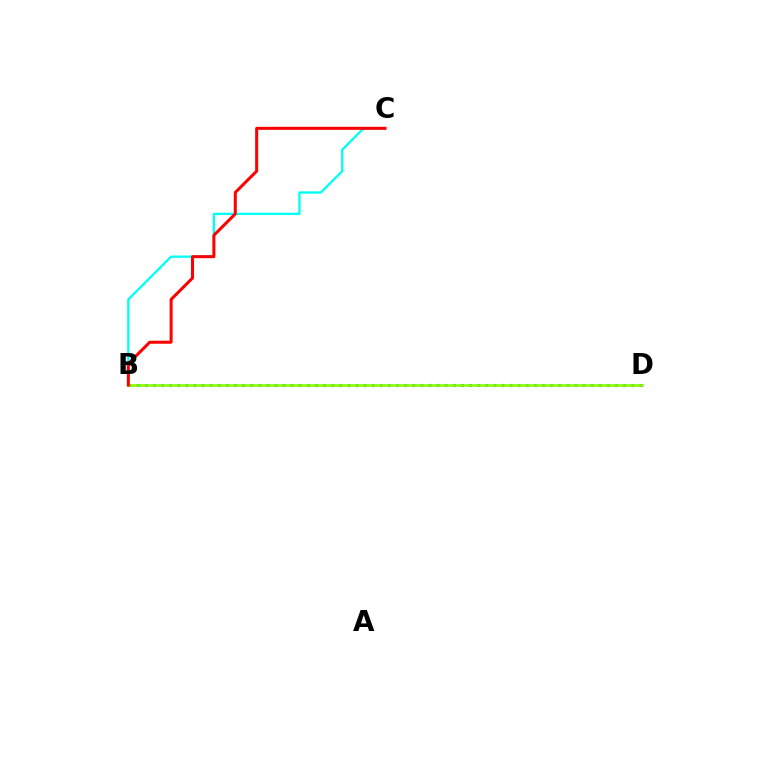{('B', 'D'): [{'color': '#7200ff', 'line_style': 'dotted', 'thickness': 2.2}, {'color': '#84ff00', 'line_style': 'solid', 'thickness': 1.91}], ('B', 'C'): [{'color': '#00fff6', 'line_style': 'solid', 'thickness': 1.66}, {'color': '#ff0000', 'line_style': 'solid', 'thickness': 2.18}]}